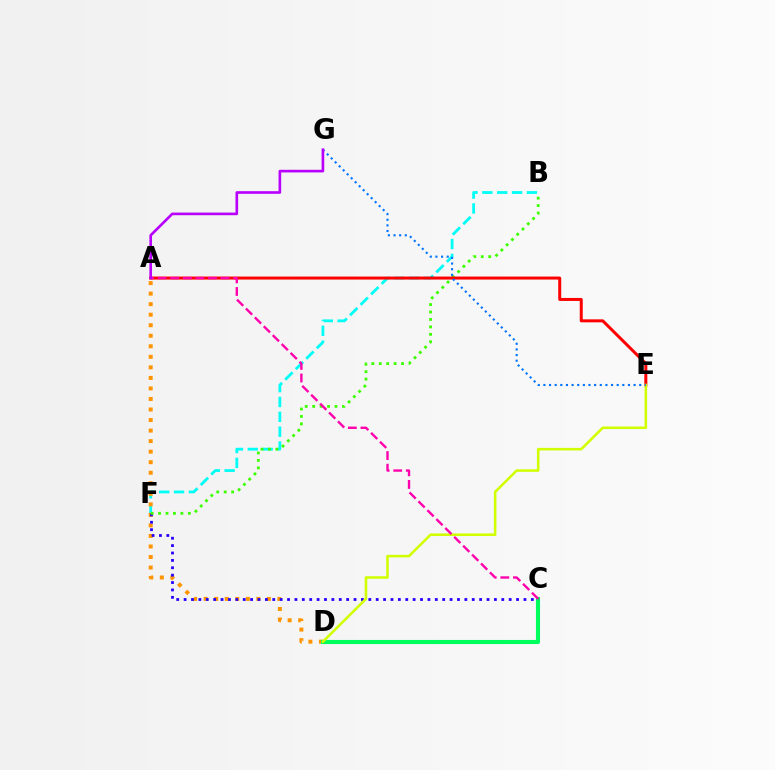{('B', 'F'): [{'color': '#00fff6', 'line_style': 'dashed', 'thickness': 2.02}, {'color': '#3dff00', 'line_style': 'dotted', 'thickness': 2.02}], ('A', 'D'): [{'color': '#ff9400', 'line_style': 'dotted', 'thickness': 2.86}], ('C', 'D'): [{'color': '#00ff5c', 'line_style': 'solid', 'thickness': 2.96}], ('C', 'F'): [{'color': '#2500ff', 'line_style': 'dotted', 'thickness': 2.01}], ('A', 'E'): [{'color': '#ff0000', 'line_style': 'solid', 'thickness': 2.16}], ('D', 'E'): [{'color': '#d1ff00', 'line_style': 'solid', 'thickness': 1.85}], ('A', 'C'): [{'color': '#ff00ac', 'line_style': 'dashed', 'thickness': 1.71}], ('E', 'G'): [{'color': '#0074ff', 'line_style': 'dotted', 'thickness': 1.53}], ('A', 'G'): [{'color': '#b900ff', 'line_style': 'solid', 'thickness': 1.91}]}